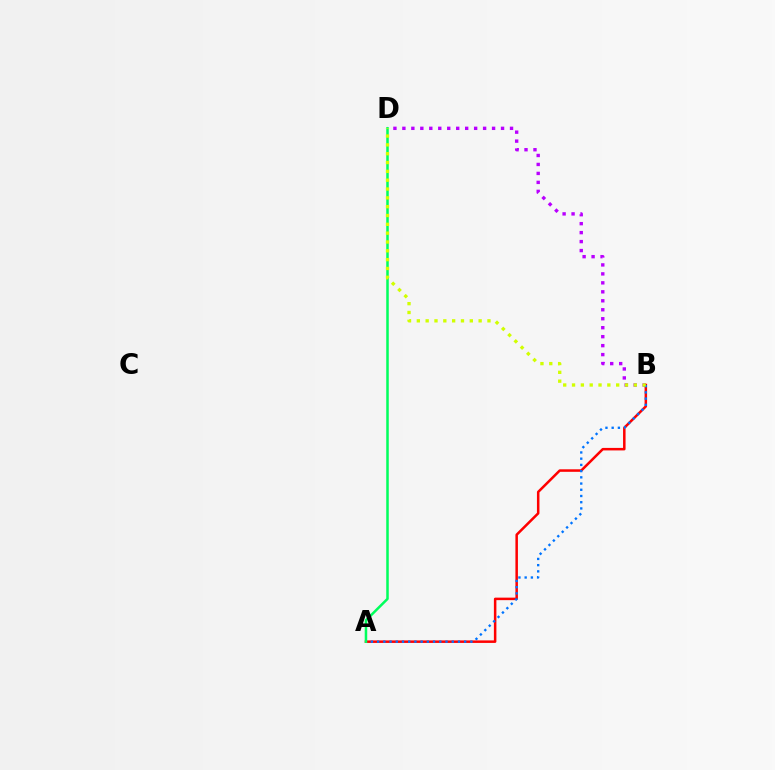{('B', 'D'): [{'color': '#b900ff', 'line_style': 'dotted', 'thickness': 2.44}, {'color': '#d1ff00', 'line_style': 'dotted', 'thickness': 2.4}], ('A', 'B'): [{'color': '#ff0000', 'line_style': 'solid', 'thickness': 1.81}, {'color': '#0074ff', 'line_style': 'dotted', 'thickness': 1.69}], ('A', 'D'): [{'color': '#00ff5c', 'line_style': 'solid', 'thickness': 1.81}]}